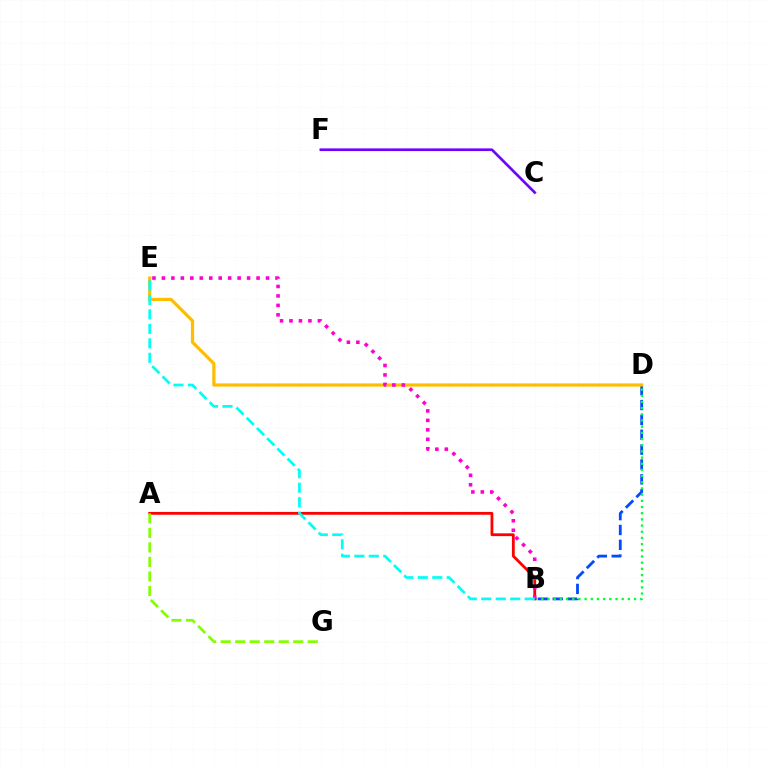{('B', 'D'): [{'color': '#004bff', 'line_style': 'dashed', 'thickness': 2.02}, {'color': '#00ff39', 'line_style': 'dotted', 'thickness': 1.68}], ('D', 'E'): [{'color': '#ffbd00', 'line_style': 'solid', 'thickness': 2.31}], ('A', 'B'): [{'color': '#ff0000', 'line_style': 'solid', 'thickness': 2.02}], ('B', 'E'): [{'color': '#ff00cf', 'line_style': 'dotted', 'thickness': 2.57}, {'color': '#00fff6', 'line_style': 'dashed', 'thickness': 1.97}], ('C', 'F'): [{'color': '#7200ff', 'line_style': 'solid', 'thickness': 1.91}], ('A', 'G'): [{'color': '#84ff00', 'line_style': 'dashed', 'thickness': 1.97}]}